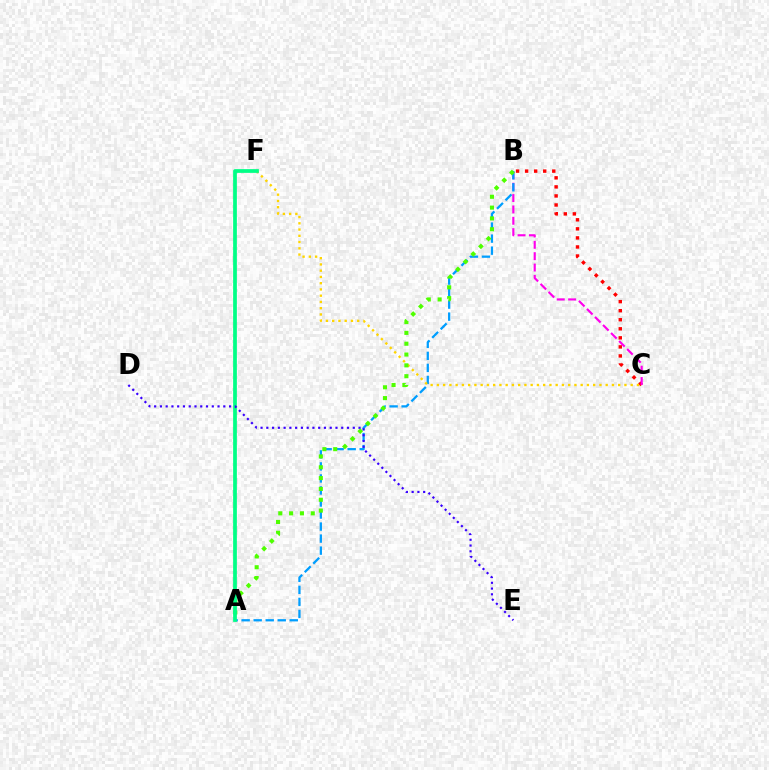{('B', 'C'): [{'color': '#ff0000', 'line_style': 'dotted', 'thickness': 2.46}, {'color': '#ff00ed', 'line_style': 'dashed', 'thickness': 1.54}], ('A', 'B'): [{'color': '#009eff', 'line_style': 'dashed', 'thickness': 1.63}, {'color': '#4fff00', 'line_style': 'dotted', 'thickness': 2.94}], ('C', 'F'): [{'color': '#ffd500', 'line_style': 'dotted', 'thickness': 1.7}], ('A', 'F'): [{'color': '#00ff86', 'line_style': 'solid', 'thickness': 2.69}], ('D', 'E'): [{'color': '#3700ff', 'line_style': 'dotted', 'thickness': 1.57}]}